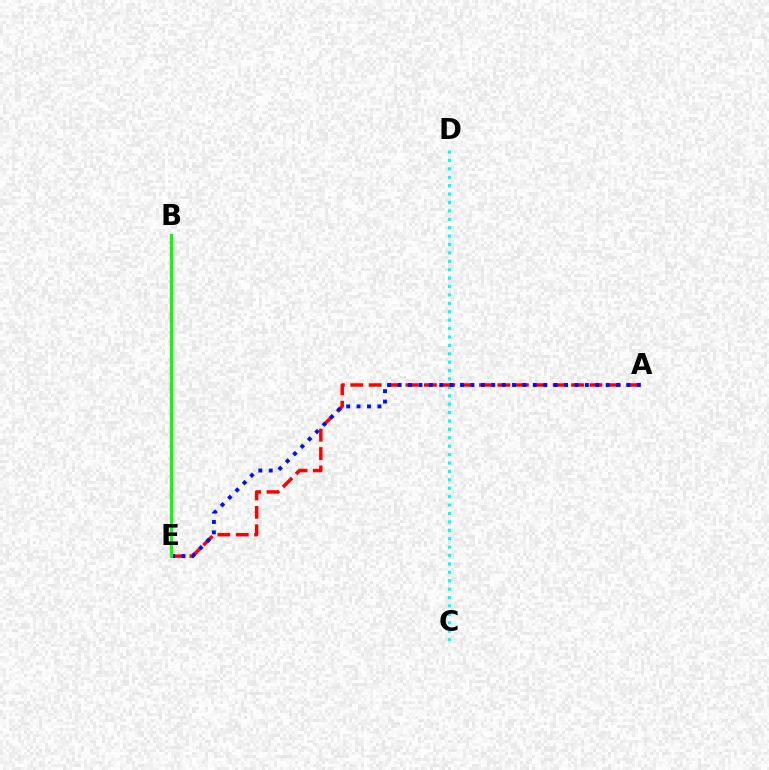{('C', 'D'): [{'color': '#00fff6', 'line_style': 'dotted', 'thickness': 2.28}], ('B', 'E'): [{'color': '#fcf500', 'line_style': 'solid', 'thickness': 1.61}, {'color': '#ee00ff', 'line_style': 'solid', 'thickness': 1.52}, {'color': '#08ff00', 'line_style': 'solid', 'thickness': 2.19}], ('A', 'E'): [{'color': '#ff0000', 'line_style': 'dashed', 'thickness': 2.5}, {'color': '#0010ff', 'line_style': 'dotted', 'thickness': 2.83}]}